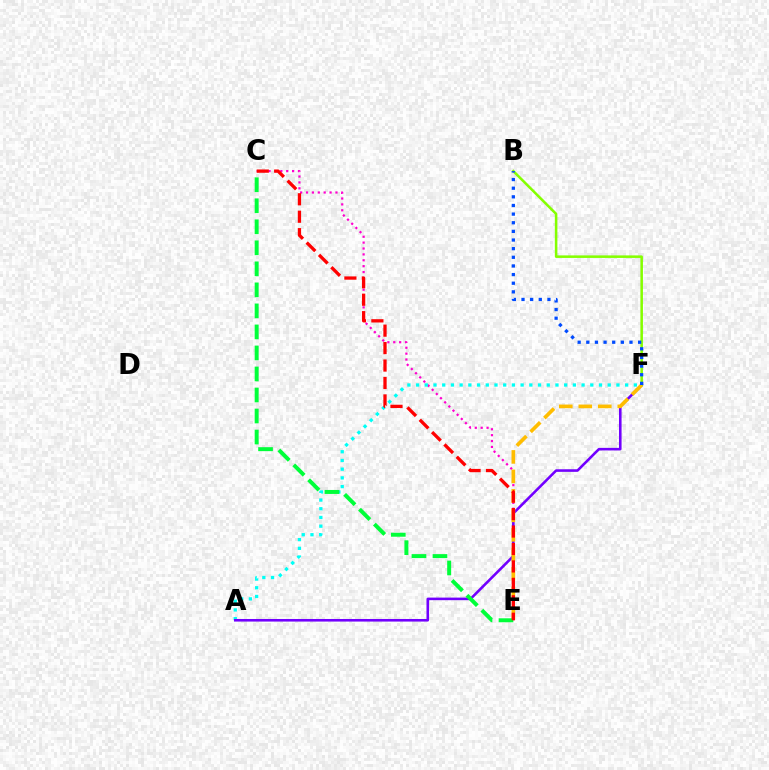{('C', 'E'): [{'color': '#ff00cf', 'line_style': 'dotted', 'thickness': 1.6}, {'color': '#00ff39', 'line_style': 'dashed', 'thickness': 2.86}, {'color': '#ff0000', 'line_style': 'dashed', 'thickness': 2.37}], ('A', 'F'): [{'color': '#00fff6', 'line_style': 'dotted', 'thickness': 2.37}, {'color': '#7200ff', 'line_style': 'solid', 'thickness': 1.86}], ('B', 'F'): [{'color': '#84ff00', 'line_style': 'solid', 'thickness': 1.83}, {'color': '#004bff', 'line_style': 'dotted', 'thickness': 2.35}], ('E', 'F'): [{'color': '#ffbd00', 'line_style': 'dashed', 'thickness': 2.65}]}